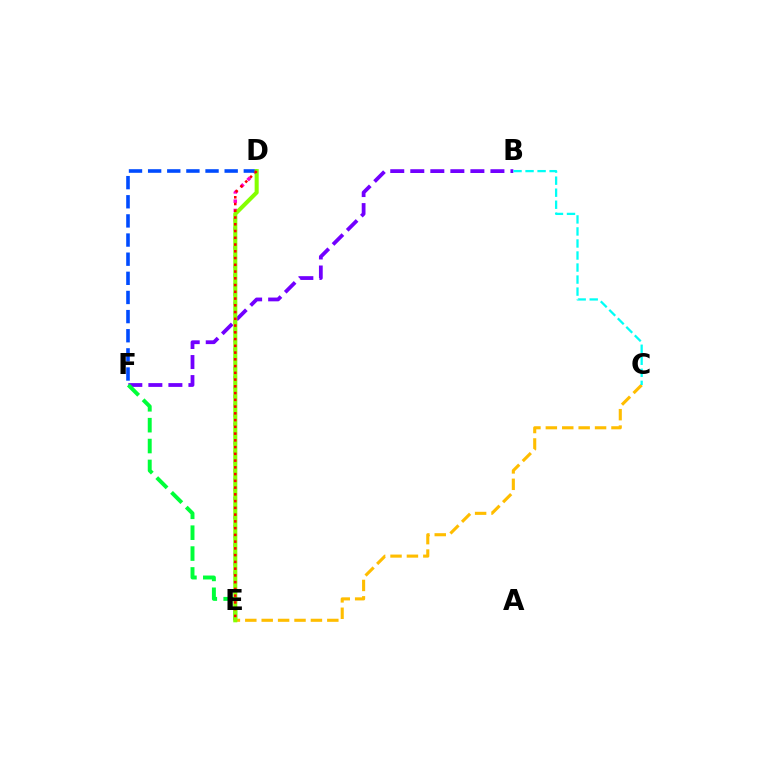{('B', 'F'): [{'color': '#7200ff', 'line_style': 'dashed', 'thickness': 2.72}], ('E', 'F'): [{'color': '#00ff39', 'line_style': 'dashed', 'thickness': 2.84}], ('D', 'E'): [{'color': '#ff00cf', 'line_style': 'dotted', 'thickness': 2.53}, {'color': '#84ff00', 'line_style': 'solid', 'thickness': 2.92}, {'color': '#ff0000', 'line_style': 'dotted', 'thickness': 1.83}], ('C', 'E'): [{'color': '#ffbd00', 'line_style': 'dashed', 'thickness': 2.23}], ('D', 'F'): [{'color': '#004bff', 'line_style': 'dashed', 'thickness': 2.6}], ('B', 'C'): [{'color': '#00fff6', 'line_style': 'dashed', 'thickness': 1.63}]}